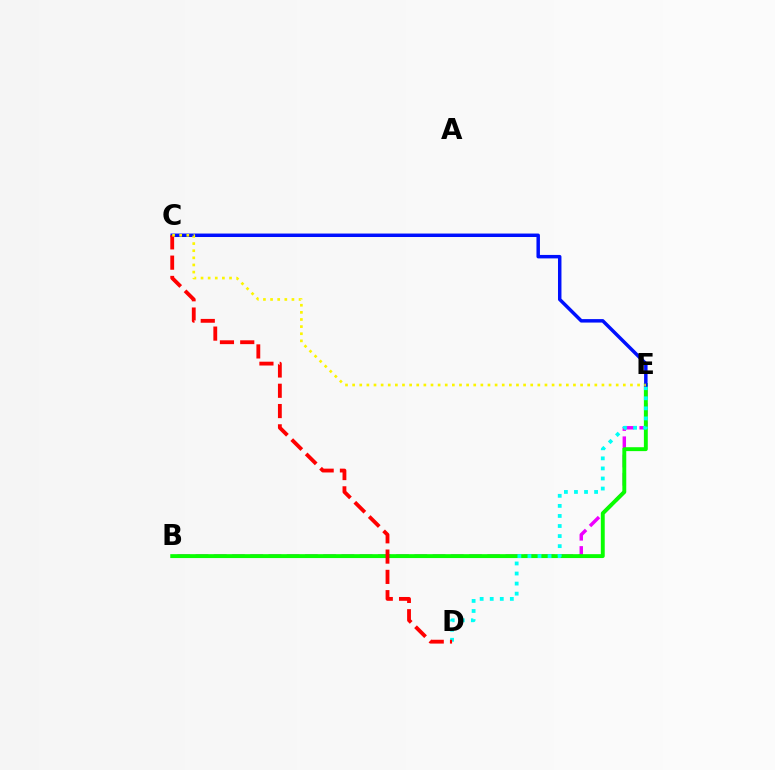{('B', 'E'): [{'color': '#ee00ff', 'line_style': 'dashed', 'thickness': 2.48}, {'color': '#08ff00', 'line_style': 'solid', 'thickness': 2.81}], ('D', 'E'): [{'color': '#00fff6', 'line_style': 'dotted', 'thickness': 2.73}], ('C', 'E'): [{'color': '#0010ff', 'line_style': 'solid', 'thickness': 2.5}, {'color': '#fcf500', 'line_style': 'dotted', 'thickness': 1.94}], ('C', 'D'): [{'color': '#ff0000', 'line_style': 'dashed', 'thickness': 2.76}]}